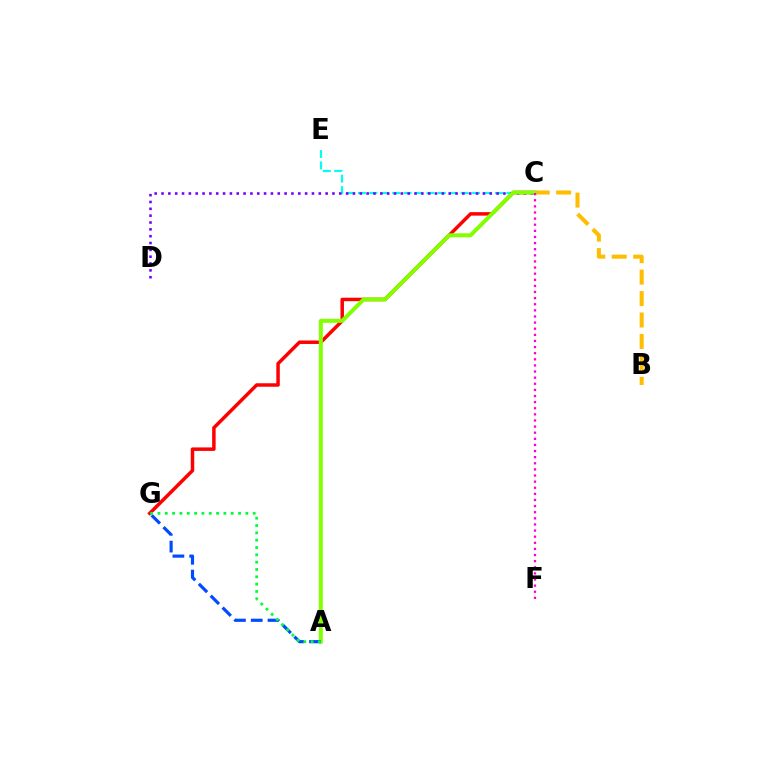{('C', 'E'): [{'color': '#00fff6', 'line_style': 'dashed', 'thickness': 1.55}], ('C', 'G'): [{'color': '#ff0000', 'line_style': 'solid', 'thickness': 2.51}], ('C', 'D'): [{'color': '#7200ff', 'line_style': 'dotted', 'thickness': 1.86}], ('B', 'C'): [{'color': '#ffbd00', 'line_style': 'dashed', 'thickness': 2.91}], ('A', 'C'): [{'color': '#84ff00', 'line_style': 'solid', 'thickness': 2.88}], ('C', 'F'): [{'color': '#ff00cf', 'line_style': 'dotted', 'thickness': 1.66}], ('A', 'G'): [{'color': '#004bff', 'line_style': 'dashed', 'thickness': 2.28}, {'color': '#00ff39', 'line_style': 'dotted', 'thickness': 1.99}]}